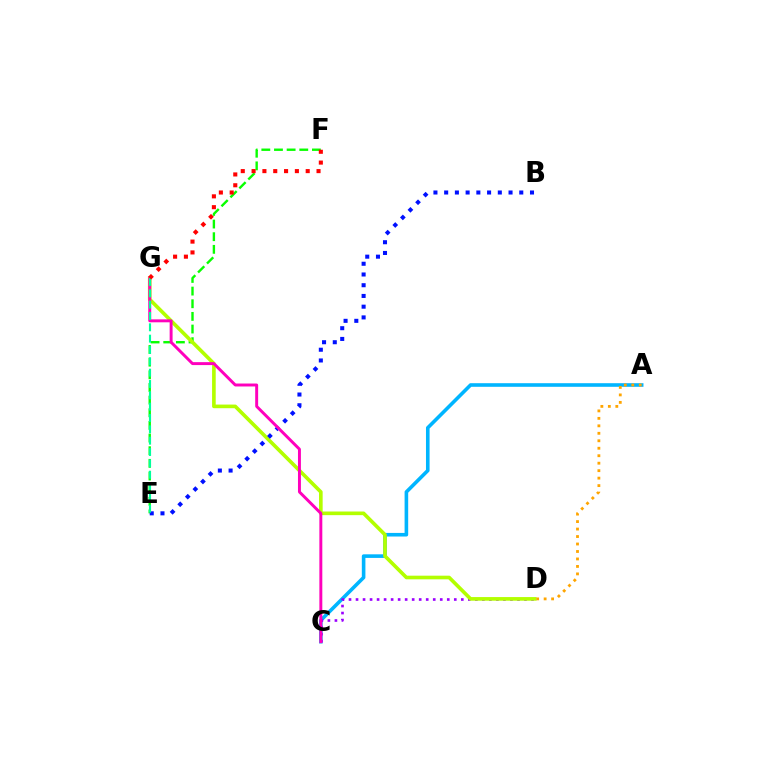{('E', 'F'): [{'color': '#08ff00', 'line_style': 'dashed', 'thickness': 1.72}], ('A', 'C'): [{'color': '#00b5ff', 'line_style': 'solid', 'thickness': 2.59}], ('C', 'D'): [{'color': '#9b00ff', 'line_style': 'dotted', 'thickness': 1.91}], ('D', 'G'): [{'color': '#b3ff00', 'line_style': 'solid', 'thickness': 2.62}], ('A', 'D'): [{'color': '#ffa500', 'line_style': 'dotted', 'thickness': 2.03}], ('B', 'E'): [{'color': '#0010ff', 'line_style': 'dotted', 'thickness': 2.92}], ('C', 'G'): [{'color': '#ff00bd', 'line_style': 'solid', 'thickness': 2.12}], ('E', 'G'): [{'color': '#00ff9d', 'line_style': 'dashed', 'thickness': 1.54}], ('F', 'G'): [{'color': '#ff0000', 'line_style': 'dotted', 'thickness': 2.94}]}